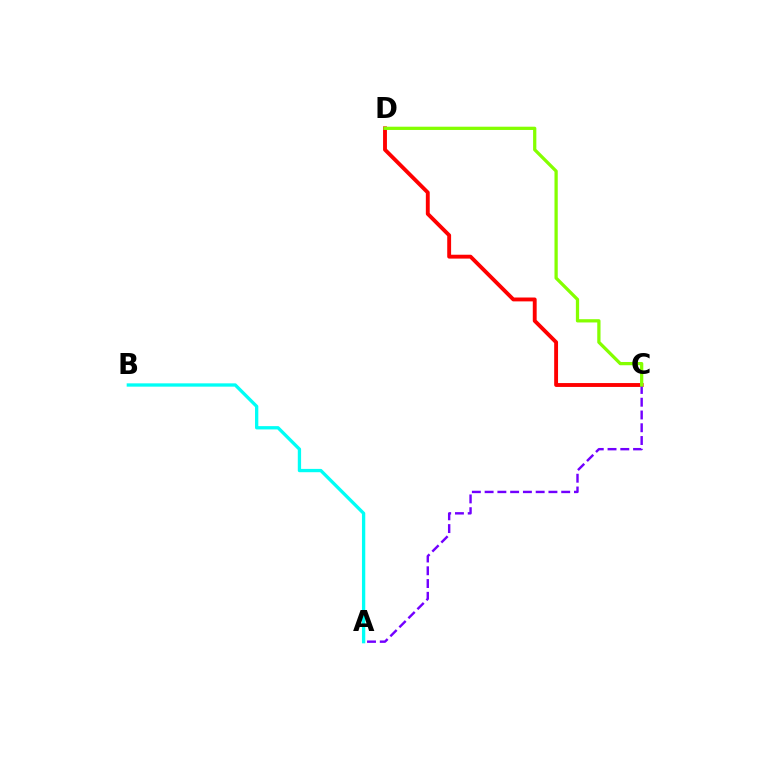{('C', 'D'): [{'color': '#ff0000', 'line_style': 'solid', 'thickness': 2.79}, {'color': '#84ff00', 'line_style': 'solid', 'thickness': 2.35}], ('A', 'C'): [{'color': '#7200ff', 'line_style': 'dashed', 'thickness': 1.73}], ('A', 'B'): [{'color': '#00fff6', 'line_style': 'solid', 'thickness': 2.38}]}